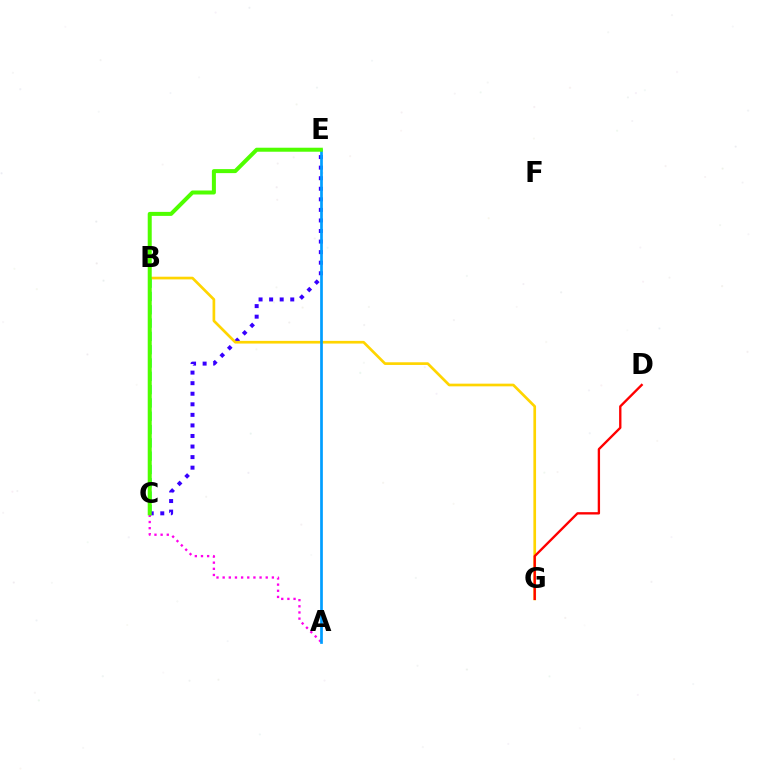{('A', 'B'): [{'color': '#ff00ed', 'line_style': 'dotted', 'thickness': 1.67}], ('B', 'C'): [{'color': '#00ff86', 'line_style': 'dashed', 'thickness': 1.81}], ('C', 'E'): [{'color': '#3700ff', 'line_style': 'dotted', 'thickness': 2.87}, {'color': '#4fff00', 'line_style': 'solid', 'thickness': 2.89}], ('B', 'G'): [{'color': '#ffd500', 'line_style': 'solid', 'thickness': 1.93}], ('A', 'E'): [{'color': '#009eff', 'line_style': 'solid', 'thickness': 1.94}], ('D', 'G'): [{'color': '#ff0000', 'line_style': 'solid', 'thickness': 1.69}]}